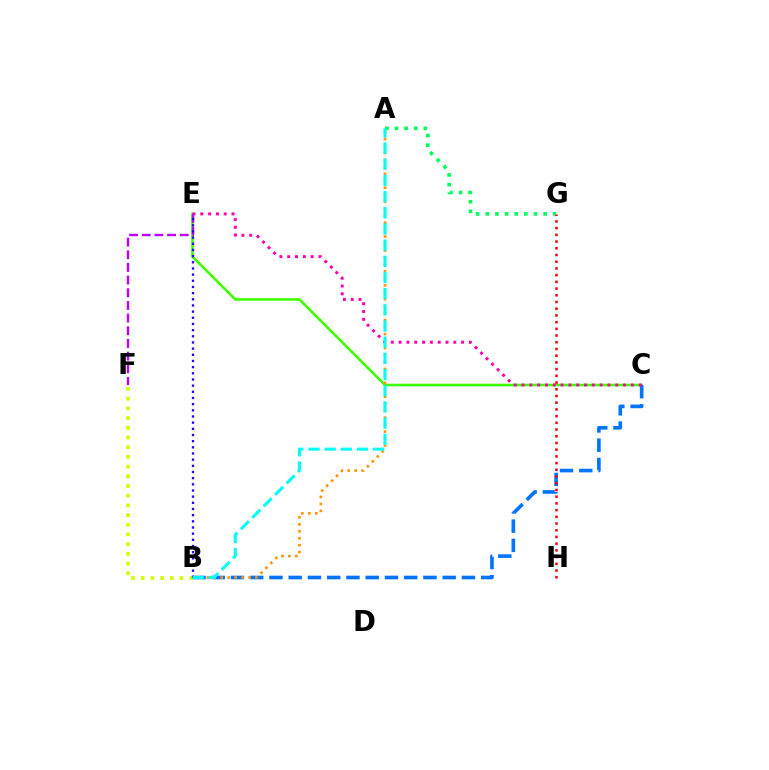{('C', 'E'): [{'color': '#3dff00', 'line_style': 'solid', 'thickness': 1.86}, {'color': '#ff00ac', 'line_style': 'dotted', 'thickness': 2.12}], ('A', 'G'): [{'color': '#00ff5c', 'line_style': 'dotted', 'thickness': 2.62}], ('B', 'C'): [{'color': '#0074ff', 'line_style': 'dashed', 'thickness': 2.61}], ('G', 'H'): [{'color': '#ff0000', 'line_style': 'dotted', 'thickness': 1.82}], ('A', 'B'): [{'color': '#ff9400', 'line_style': 'dotted', 'thickness': 1.89}, {'color': '#00fff6', 'line_style': 'dashed', 'thickness': 2.2}], ('B', 'F'): [{'color': '#d1ff00', 'line_style': 'dotted', 'thickness': 2.63}], ('E', 'F'): [{'color': '#b900ff', 'line_style': 'dashed', 'thickness': 1.72}], ('B', 'E'): [{'color': '#2500ff', 'line_style': 'dotted', 'thickness': 1.68}]}